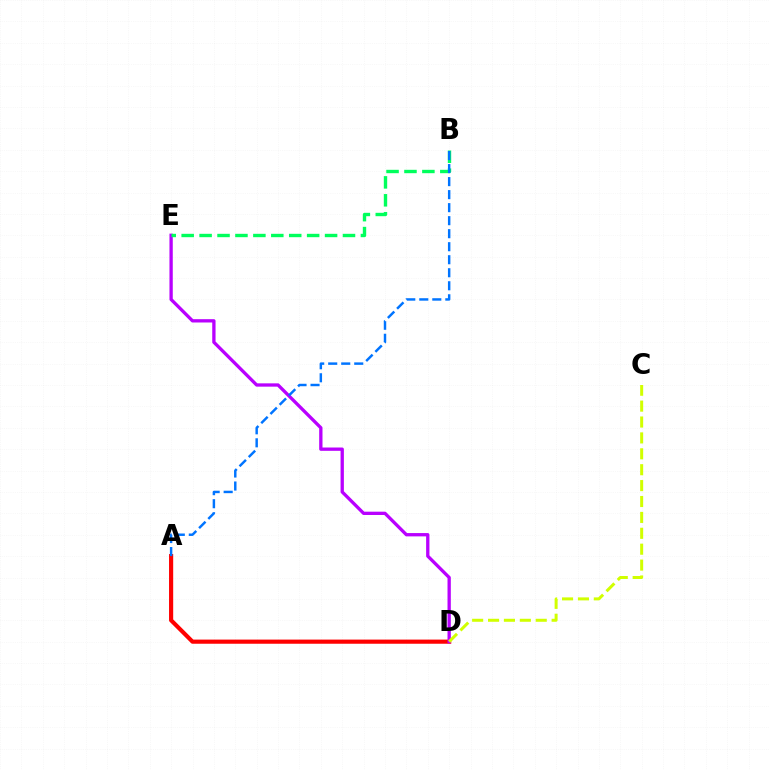{('A', 'D'): [{'color': '#ff0000', 'line_style': 'solid', 'thickness': 2.99}], ('D', 'E'): [{'color': '#b900ff', 'line_style': 'solid', 'thickness': 2.38}], ('B', 'E'): [{'color': '#00ff5c', 'line_style': 'dashed', 'thickness': 2.43}], ('C', 'D'): [{'color': '#d1ff00', 'line_style': 'dashed', 'thickness': 2.16}], ('A', 'B'): [{'color': '#0074ff', 'line_style': 'dashed', 'thickness': 1.77}]}